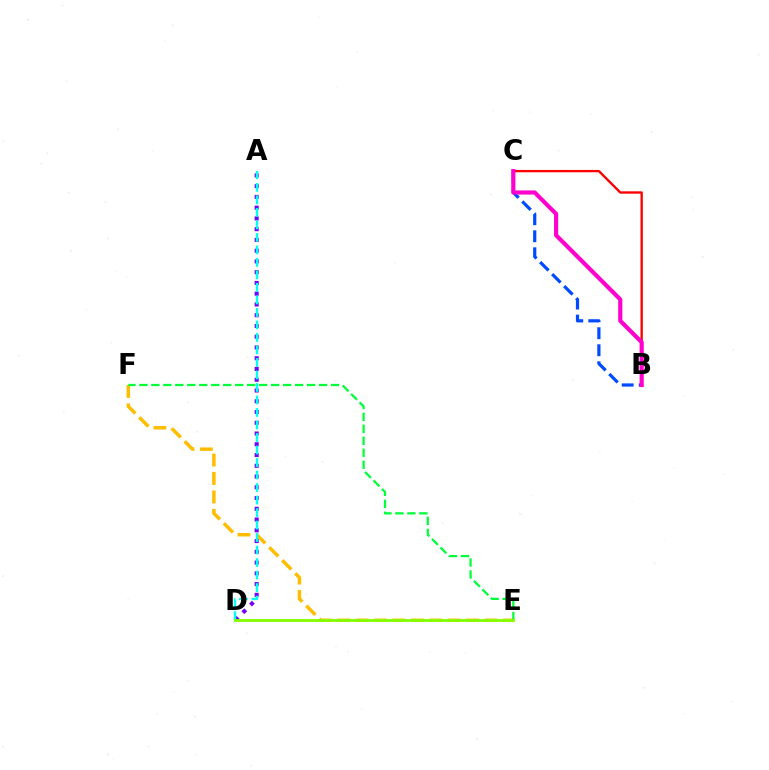{('E', 'F'): [{'color': '#ffbd00', 'line_style': 'dashed', 'thickness': 2.51}, {'color': '#00ff39', 'line_style': 'dashed', 'thickness': 1.63}], ('B', 'C'): [{'color': '#ff0000', 'line_style': 'solid', 'thickness': 1.69}, {'color': '#004bff', 'line_style': 'dashed', 'thickness': 2.31}, {'color': '#ff00cf', 'line_style': 'solid', 'thickness': 2.98}], ('A', 'D'): [{'color': '#7200ff', 'line_style': 'dotted', 'thickness': 2.92}, {'color': '#00fff6', 'line_style': 'dashed', 'thickness': 1.7}], ('D', 'E'): [{'color': '#84ff00', 'line_style': 'solid', 'thickness': 2.04}]}